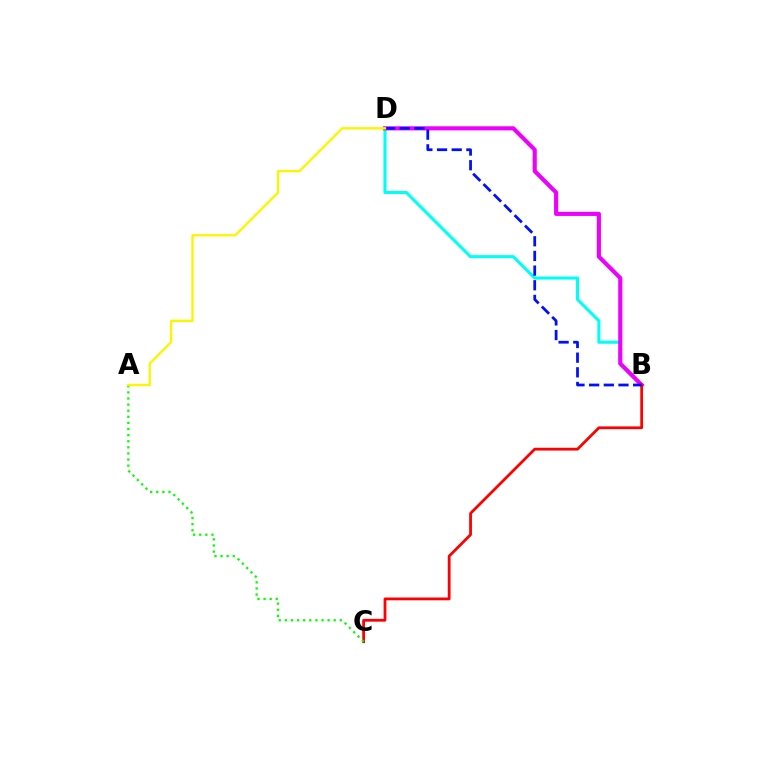{('B', 'D'): [{'color': '#00fff6', 'line_style': 'solid', 'thickness': 2.22}, {'color': '#ee00ff', 'line_style': 'solid', 'thickness': 2.96}, {'color': '#0010ff', 'line_style': 'dashed', 'thickness': 1.99}], ('B', 'C'): [{'color': '#ff0000', 'line_style': 'solid', 'thickness': 2.0}], ('A', 'C'): [{'color': '#08ff00', 'line_style': 'dotted', 'thickness': 1.66}], ('A', 'D'): [{'color': '#fcf500', 'line_style': 'solid', 'thickness': 1.69}]}